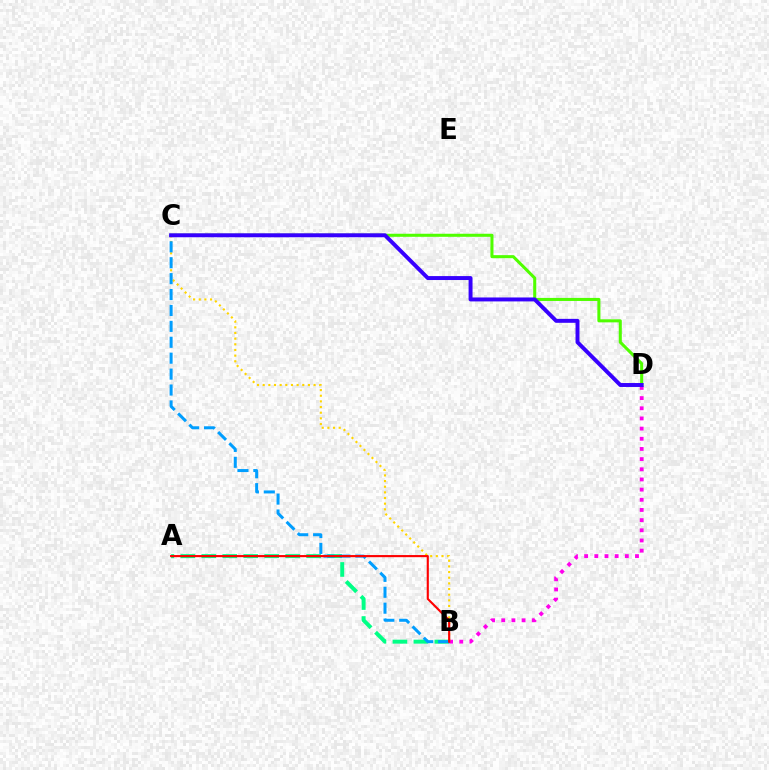{('A', 'B'): [{'color': '#00ff86', 'line_style': 'dashed', 'thickness': 2.85}, {'color': '#ff0000', 'line_style': 'solid', 'thickness': 1.53}], ('B', 'D'): [{'color': '#ff00ed', 'line_style': 'dotted', 'thickness': 2.76}], ('B', 'C'): [{'color': '#ffd500', 'line_style': 'dotted', 'thickness': 1.54}, {'color': '#009eff', 'line_style': 'dashed', 'thickness': 2.16}], ('C', 'D'): [{'color': '#4fff00', 'line_style': 'solid', 'thickness': 2.2}, {'color': '#3700ff', 'line_style': 'solid', 'thickness': 2.84}]}